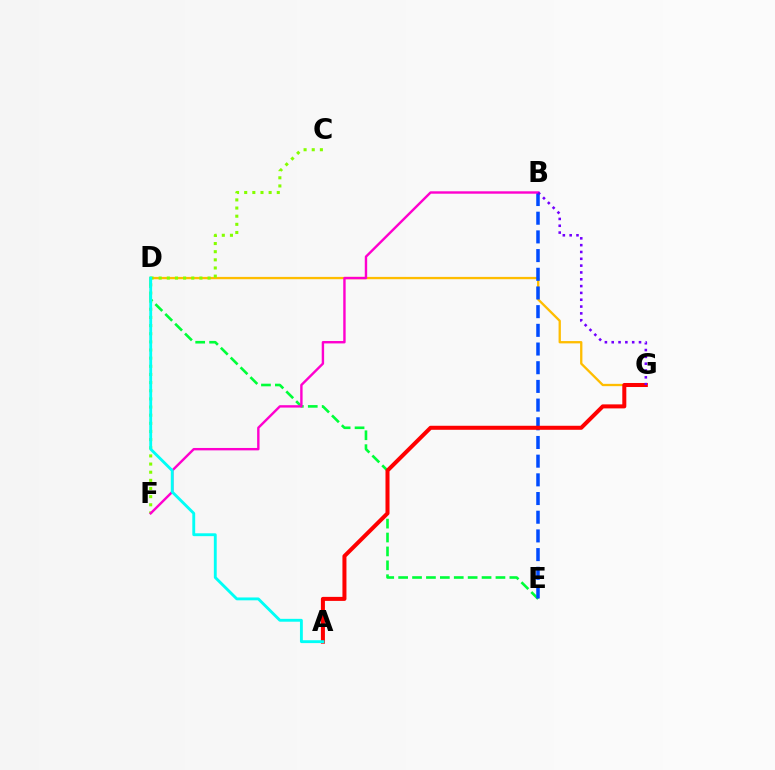{('D', 'E'): [{'color': '#00ff39', 'line_style': 'dashed', 'thickness': 1.89}], ('D', 'G'): [{'color': '#ffbd00', 'line_style': 'solid', 'thickness': 1.67}], ('B', 'E'): [{'color': '#004bff', 'line_style': 'dashed', 'thickness': 2.54}], ('A', 'G'): [{'color': '#ff0000', 'line_style': 'solid', 'thickness': 2.89}], ('C', 'F'): [{'color': '#84ff00', 'line_style': 'dotted', 'thickness': 2.21}], ('B', 'F'): [{'color': '#ff00cf', 'line_style': 'solid', 'thickness': 1.73}], ('B', 'G'): [{'color': '#7200ff', 'line_style': 'dotted', 'thickness': 1.85}], ('A', 'D'): [{'color': '#00fff6', 'line_style': 'solid', 'thickness': 2.06}]}